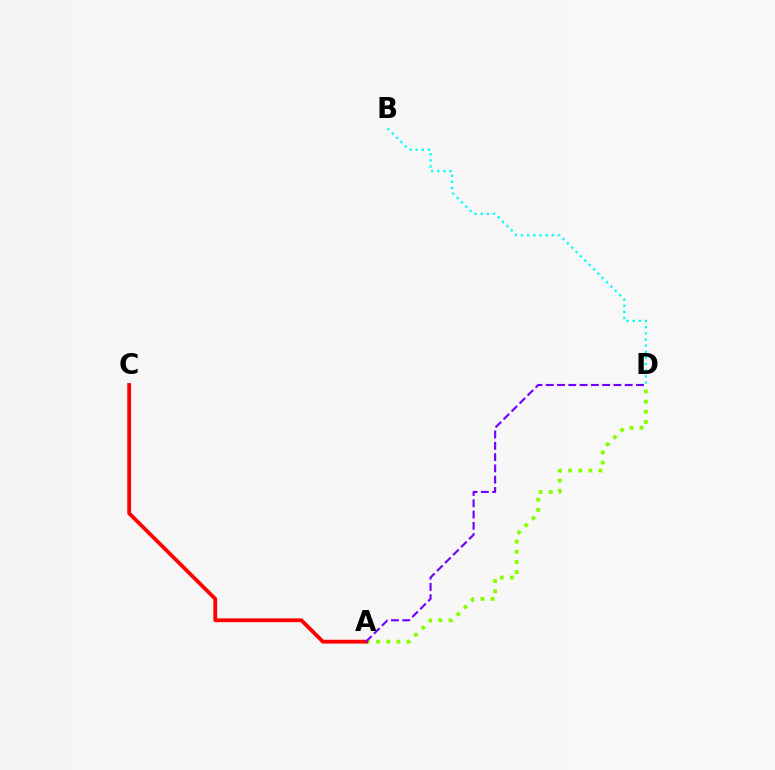{('A', 'D'): [{'color': '#84ff00', 'line_style': 'dotted', 'thickness': 2.76}, {'color': '#7200ff', 'line_style': 'dashed', 'thickness': 1.53}], ('A', 'C'): [{'color': '#ff0000', 'line_style': 'solid', 'thickness': 2.74}], ('B', 'D'): [{'color': '#00fff6', 'line_style': 'dotted', 'thickness': 1.67}]}